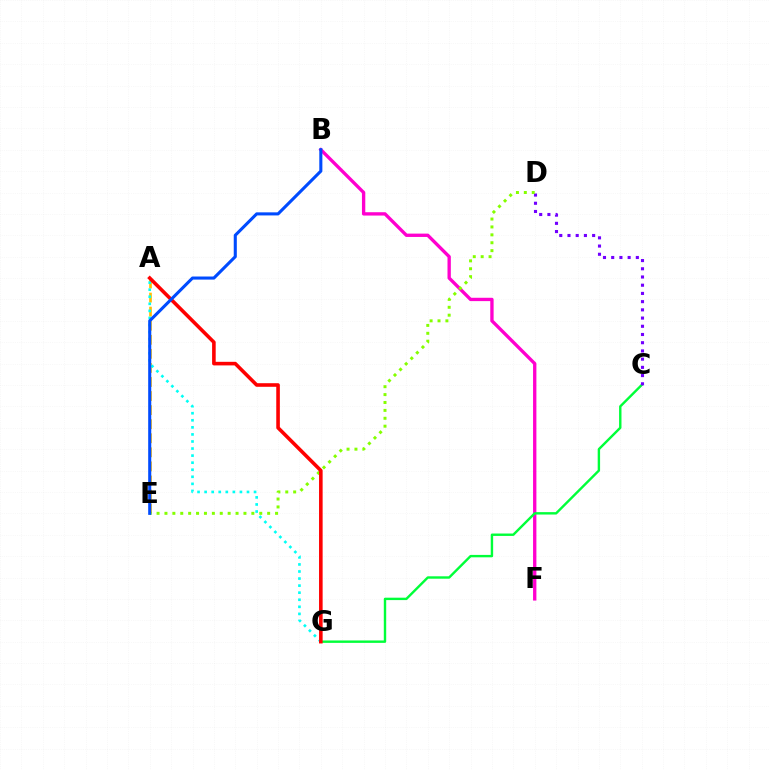{('A', 'E'): [{'color': '#ffbd00', 'line_style': 'dashed', 'thickness': 1.91}], ('B', 'F'): [{'color': '#ff00cf', 'line_style': 'solid', 'thickness': 2.4}], ('A', 'G'): [{'color': '#00fff6', 'line_style': 'dotted', 'thickness': 1.92}, {'color': '#ff0000', 'line_style': 'solid', 'thickness': 2.58}], ('C', 'G'): [{'color': '#00ff39', 'line_style': 'solid', 'thickness': 1.73}], ('C', 'D'): [{'color': '#7200ff', 'line_style': 'dotted', 'thickness': 2.23}], ('D', 'E'): [{'color': '#84ff00', 'line_style': 'dotted', 'thickness': 2.15}], ('B', 'E'): [{'color': '#004bff', 'line_style': 'solid', 'thickness': 2.22}]}